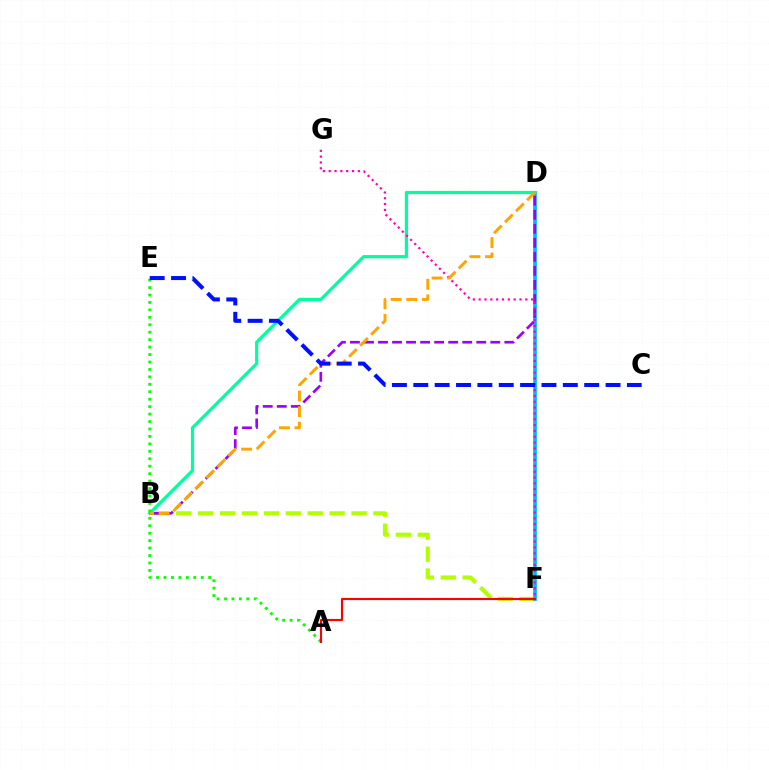{('B', 'F'): [{'color': '#b3ff00', 'line_style': 'dashed', 'thickness': 2.98}], ('D', 'F'): [{'color': '#00b5ff', 'line_style': 'solid', 'thickness': 2.65}], ('B', 'D'): [{'color': '#00ff9d', 'line_style': 'solid', 'thickness': 2.3}, {'color': '#9b00ff', 'line_style': 'dashed', 'thickness': 1.91}, {'color': '#ffa500', 'line_style': 'dashed', 'thickness': 2.12}], ('F', 'G'): [{'color': '#ff00bd', 'line_style': 'dotted', 'thickness': 1.58}], ('A', 'E'): [{'color': '#08ff00', 'line_style': 'dotted', 'thickness': 2.02}], ('A', 'F'): [{'color': '#ff0000', 'line_style': 'solid', 'thickness': 1.55}], ('C', 'E'): [{'color': '#0010ff', 'line_style': 'dashed', 'thickness': 2.9}]}